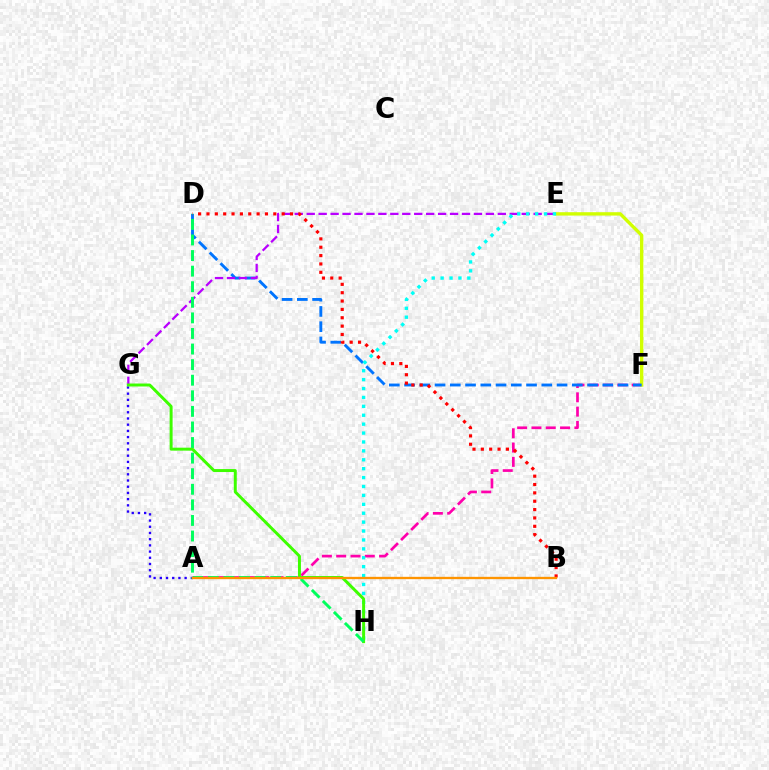{('A', 'F'): [{'color': '#ff00ac', 'line_style': 'dashed', 'thickness': 1.94}], ('E', 'F'): [{'color': '#d1ff00', 'line_style': 'solid', 'thickness': 2.43}], ('D', 'F'): [{'color': '#0074ff', 'line_style': 'dashed', 'thickness': 2.07}], ('E', 'G'): [{'color': '#b900ff', 'line_style': 'dashed', 'thickness': 1.62}], ('B', 'D'): [{'color': '#ff0000', 'line_style': 'dotted', 'thickness': 2.27}], ('E', 'H'): [{'color': '#00fff6', 'line_style': 'dotted', 'thickness': 2.42}], ('A', 'G'): [{'color': '#2500ff', 'line_style': 'dotted', 'thickness': 1.69}], ('G', 'H'): [{'color': '#3dff00', 'line_style': 'solid', 'thickness': 2.13}], ('D', 'H'): [{'color': '#00ff5c', 'line_style': 'dashed', 'thickness': 2.12}], ('A', 'B'): [{'color': '#ff9400', 'line_style': 'solid', 'thickness': 1.68}]}